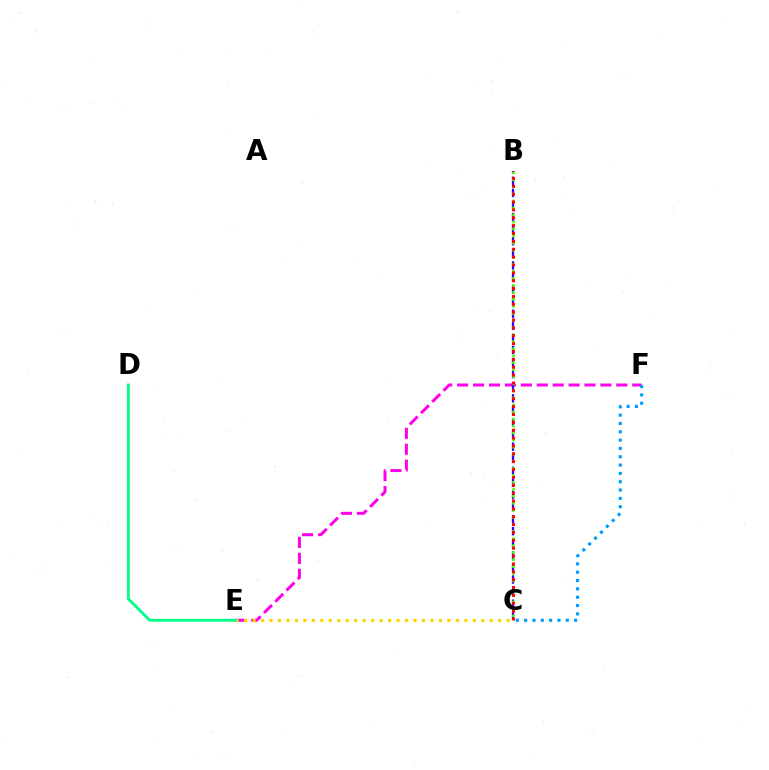{('E', 'F'): [{'color': '#ff00ed', 'line_style': 'dashed', 'thickness': 2.16}], ('C', 'F'): [{'color': '#009eff', 'line_style': 'dotted', 'thickness': 2.26}], ('B', 'C'): [{'color': '#3700ff', 'line_style': 'dashed', 'thickness': 1.64}, {'color': '#4fff00', 'line_style': 'dotted', 'thickness': 1.91}, {'color': '#ff0000', 'line_style': 'dotted', 'thickness': 2.14}], ('C', 'E'): [{'color': '#ffd500', 'line_style': 'dotted', 'thickness': 2.3}], ('D', 'E'): [{'color': '#00ff86', 'line_style': 'solid', 'thickness': 2.04}]}